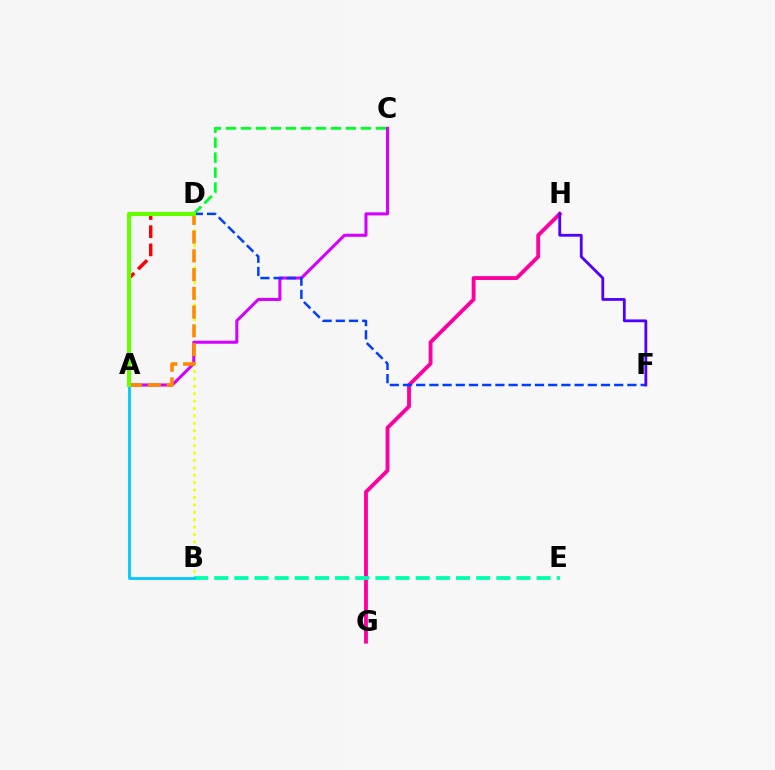{('B', 'D'): [{'color': '#eeff00', 'line_style': 'dotted', 'thickness': 2.01}], ('A', 'D'): [{'color': '#ff0000', 'line_style': 'dashed', 'thickness': 2.47}, {'color': '#ff8800', 'line_style': 'dashed', 'thickness': 2.55}, {'color': '#66ff00', 'line_style': 'solid', 'thickness': 2.95}], ('G', 'H'): [{'color': '#ff00a0', 'line_style': 'solid', 'thickness': 2.77}], ('A', 'C'): [{'color': '#d600ff', 'line_style': 'solid', 'thickness': 2.19}], ('C', 'D'): [{'color': '#00ff27', 'line_style': 'dashed', 'thickness': 2.04}], ('D', 'F'): [{'color': '#003fff', 'line_style': 'dashed', 'thickness': 1.79}], ('F', 'H'): [{'color': '#4f00ff', 'line_style': 'solid', 'thickness': 2.02}], ('B', 'E'): [{'color': '#00ffaf', 'line_style': 'dashed', 'thickness': 2.74}], ('A', 'B'): [{'color': '#00c7ff', 'line_style': 'solid', 'thickness': 2.0}]}